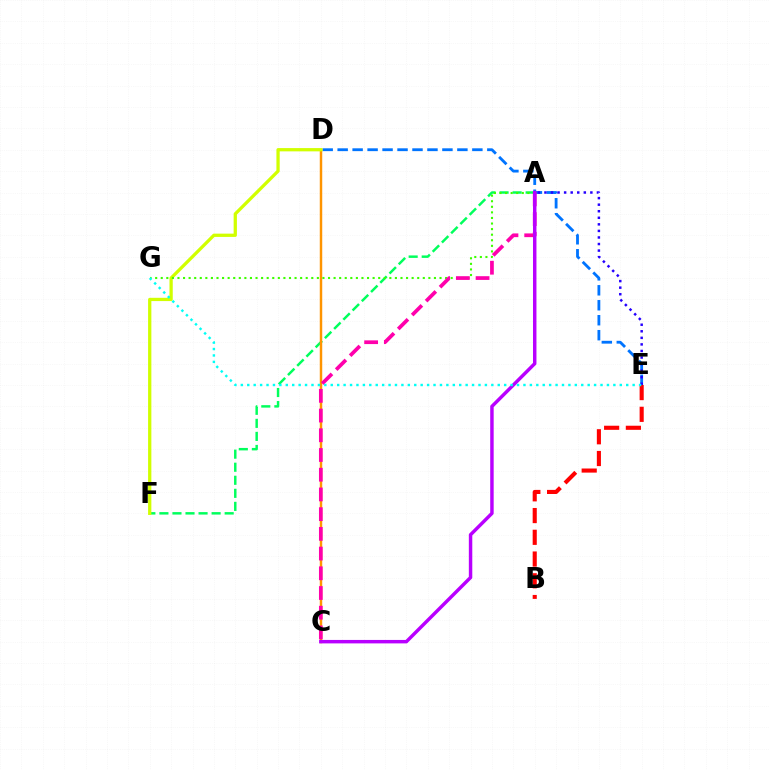{('A', 'F'): [{'color': '#00ff5c', 'line_style': 'dashed', 'thickness': 1.77}], ('D', 'E'): [{'color': '#0074ff', 'line_style': 'dashed', 'thickness': 2.03}], ('B', 'E'): [{'color': '#ff0000', 'line_style': 'dashed', 'thickness': 2.95}], ('C', 'D'): [{'color': '#ff9400', 'line_style': 'solid', 'thickness': 1.77}], ('D', 'F'): [{'color': '#d1ff00', 'line_style': 'solid', 'thickness': 2.36}], ('A', 'G'): [{'color': '#3dff00', 'line_style': 'dotted', 'thickness': 1.51}], ('A', 'C'): [{'color': '#ff00ac', 'line_style': 'dashed', 'thickness': 2.68}, {'color': '#b900ff', 'line_style': 'solid', 'thickness': 2.48}], ('A', 'E'): [{'color': '#2500ff', 'line_style': 'dotted', 'thickness': 1.78}], ('E', 'G'): [{'color': '#00fff6', 'line_style': 'dotted', 'thickness': 1.75}]}